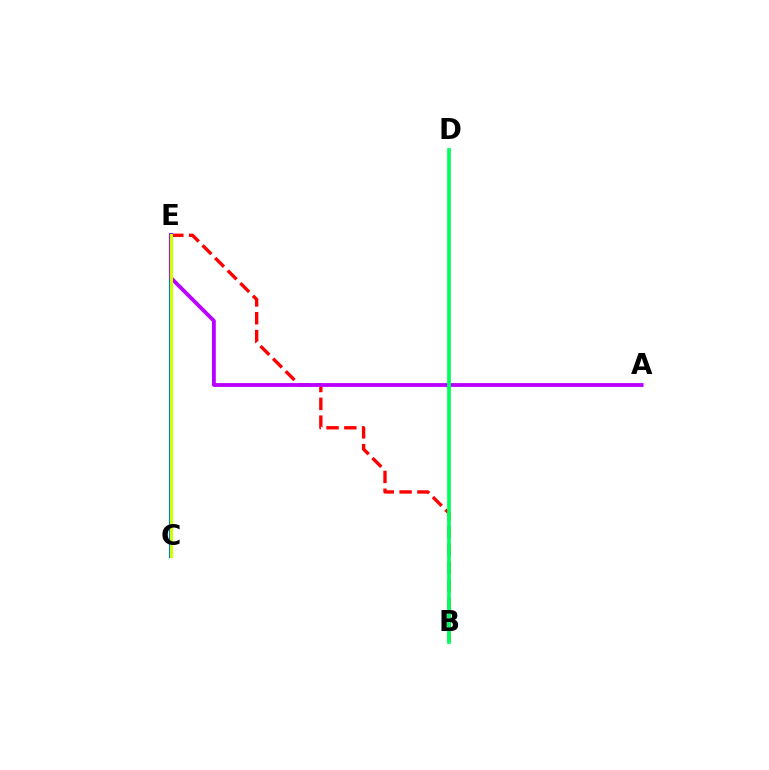{('C', 'E'): [{'color': '#0074ff', 'line_style': 'solid', 'thickness': 2.95}, {'color': '#d1ff00', 'line_style': 'solid', 'thickness': 2.16}], ('B', 'E'): [{'color': '#ff0000', 'line_style': 'dashed', 'thickness': 2.42}], ('A', 'E'): [{'color': '#b900ff', 'line_style': 'solid', 'thickness': 2.75}], ('B', 'D'): [{'color': '#00ff5c', 'line_style': 'solid', 'thickness': 2.68}]}